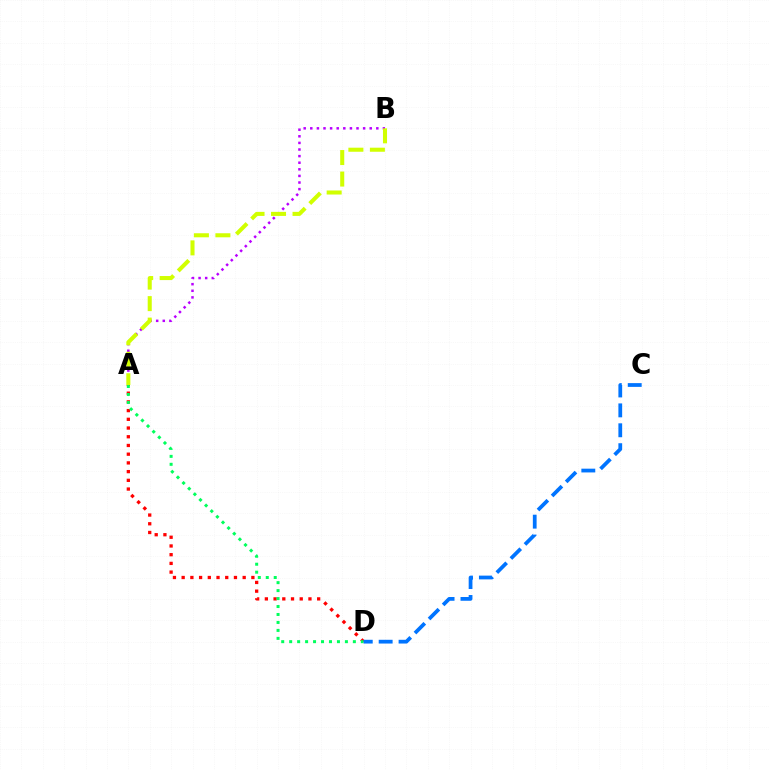{('A', 'D'): [{'color': '#ff0000', 'line_style': 'dotted', 'thickness': 2.37}, {'color': '#00ff5c', 'line_style': 'dotted', 'thickness': 2.16}], ('A', 'B'): [{'color': '#b900ff', 'line_style': 'dotted', 'thickness': 1.79}, {'color': '#d1ff00', 'line_style': 'dashed', 'thickness': 2.92}], ('C', 'D'): [{'color': '#0074ff', 'line_style': 'dashed', 'thickness': 2.7}]}